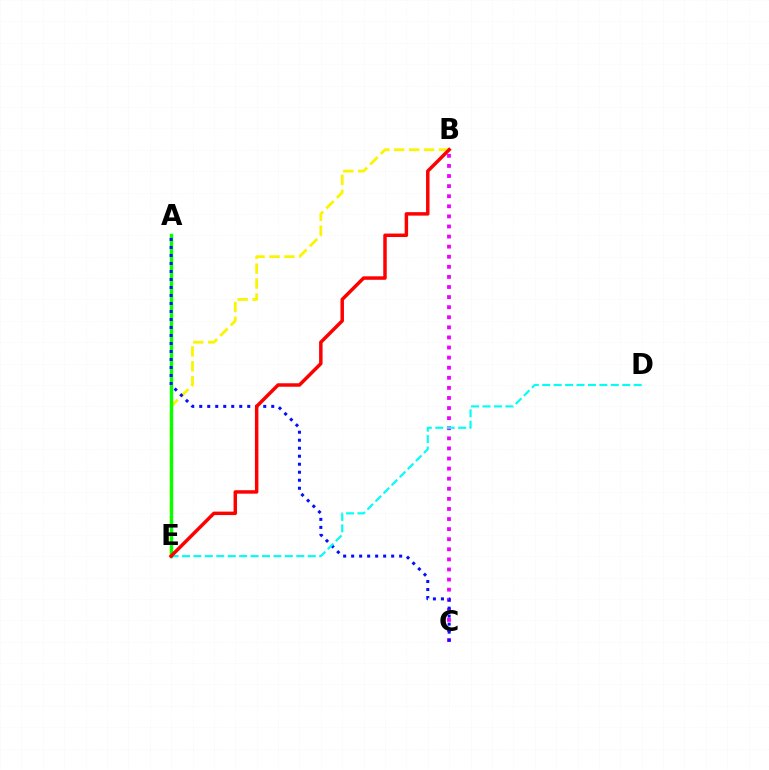{('B', 'E'): [{'color': '#fcf500', 'line_style': 'dashed', 'thickness': 2.03}, {'color': '#ff0000', 'line_style': 'solid', 'thickness': 2.5}], ('B', 'C'): [{'color': '#ee00ff', 'line_style': 'dotted', 'thickness': 2.74}], ('A', 'E'): [{'color': '#08ff00', 'line_style': 'solid', 'thickness': 2.45}], ('A', 'C'): [{'color': '#0010ff', 'line_style': 'dotted', 'thickness': 2.17}], ('D', 'E'): [{'color': '#00fff6', 'line_style': 'dashed', 'thickness': 1.55}]}